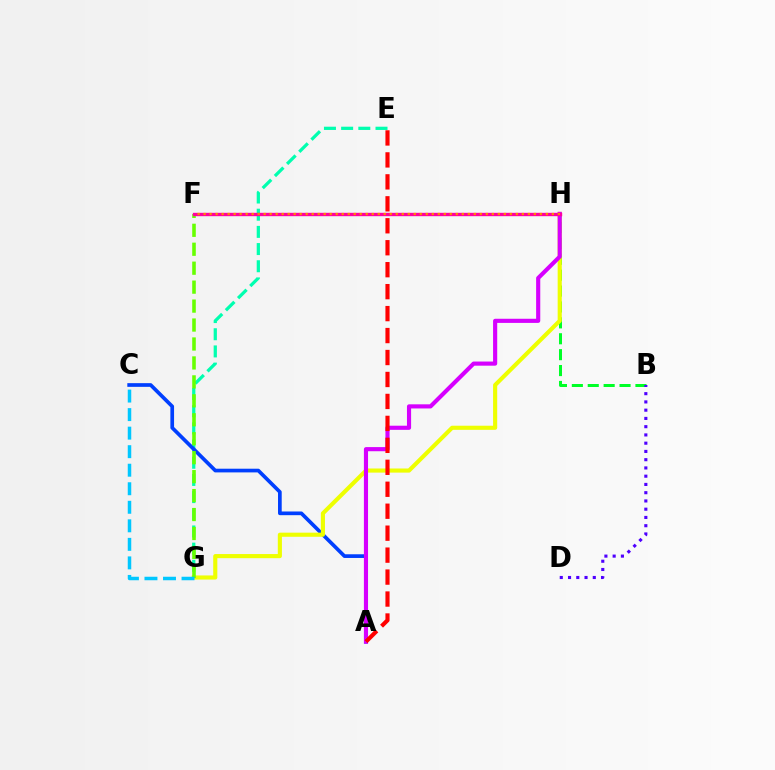{('E', 'G'): [{'color': '#00ffaf', 'line_style': 'dashed', 'thickness': 2.33}], ('B', 'H'): [{'color': '#00ff27', 'line_style': 'dashed', 'thickness': 2.16}], ('A', 'C'): [{'color': '#003fff', 'line_style': 'solid', 'thickness': 2.66}], ('G', 'H'): [{'color': '#eeff00', 'line_style': 'solid', 'thickness': 2.97}], ('F', 'G'): [{'color': '#66ff00', 'line_style': 'dashed', 'thickness': 2.57}], ('A', 'H'): [{'color': '#d600ff', 'line_style': 'solid', 'thickness': 2.98}], ('F', 'H'): [{'color': '#ff00a0', 'line_style': 'solid', 'thickness': 2.42}, {'color': '#ff8800', 'line_style': 'dotted', 'thickness': 1.63}], ('A', 'E'): [{'color': '#ff0000', 'line_style': 'dashed', 'thickness': 2.98}], ('B', 'D'): [{'color': '#4f00ff', 'line_style': 'dotted', 'thickness': 2.24}], ('C', 'G'): [{'color': '#00c7ff', 'line_style': 'dashed', 'thickness': 2.52}]}